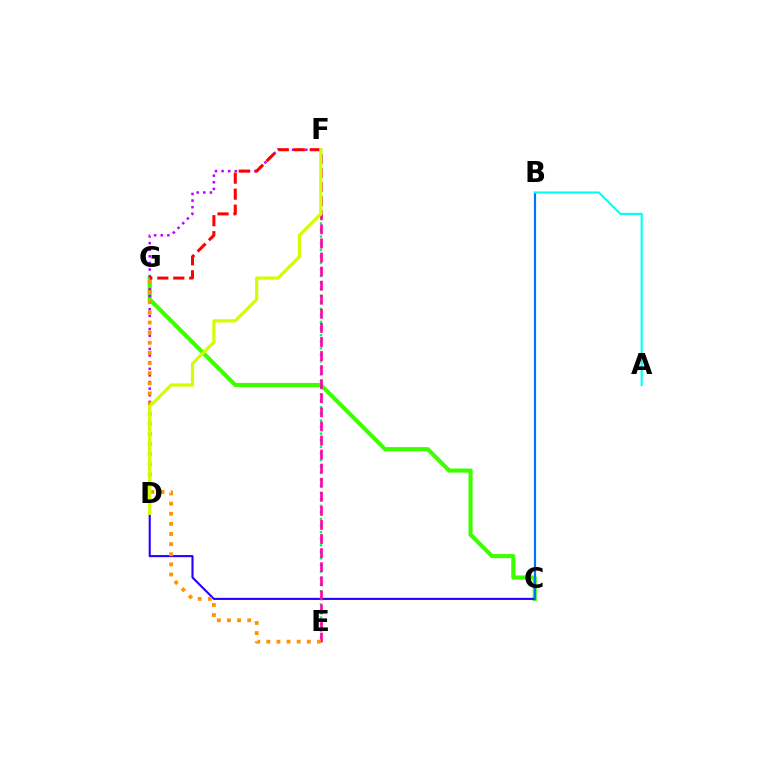{('C', 'G'): [{'color': '#3dff00', 'line_style': 'solid', 'thickness': 2.96}], ('D', 'F'): [{'color': '#b900ff', 'line_style': 'dotted', 'thickness': 1.8}, {'color': '#d1ff00', 'line_style': 'solid', 'thickness': 2.32}], ('C', 'D'): [{'color': '#2500ff', 'line_style': 'solid', 'thickness': 1.51}], ('E', 'F'): [{'color': '#00ff5c', 'line_style': 'dotted', 'thickness': 1.78}, {'color': '#ff00ac', 'line_style': 'dashed', 'thickness': 1.91}], ('B', 'C'): [{'color': '#0074ff', 'line_style': 'solid', 'thickness': 1.56}], ('F', 'G'): [{'color': '#ff0000', 'line_style': 'dashed', 'thickness': 2.17}], ('E', 'G'): [{'color': '#ff9400', 'line_style': 'dotted', 'thickness': 2.75}], ('A', 'B'): [{'color': '#00fff6', 'line_style': 'solid', 'thickness': 1.53}]}